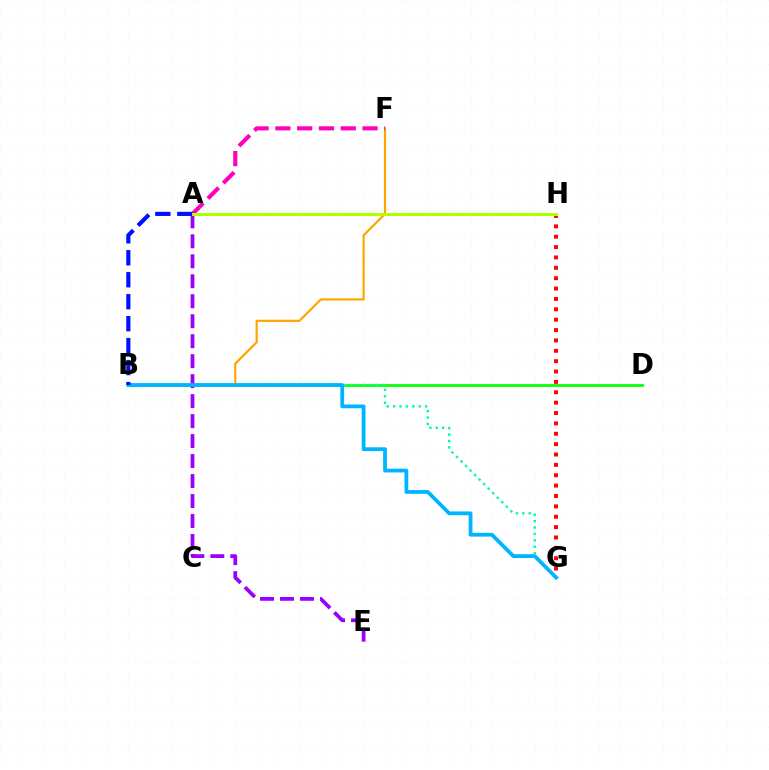{('B', 'F'): [{'color': '#ffa500', 'line_style': 'solid', 'thickness': 1.58}], ('G', 'H'): [{'color': '#ff0000', 'line_style': 'dotted', 'thickness': 2.82}], ('B', 'D'): [{'color': '#08ff00', 'line_style': 'solid', 'thickness': 1.98}], ('B', 'G'): [{'color': '#00ff9d', 'line_style': 'dotted', 'thickness': 1.74}, {'color': '#00b5ff', 'line_style': 'solid', 'thickness': 2.73}], ('A', 'E'): [{'color': '#9b00ff', 'line_style': 'dashed', 'thickness': 2.71}], ('A', 'F'): [{'color': '#ff00bd', 'line_style': 'dashed', 'thickness': 2.96}], ('A', 'B'): [{'color': '#0010ff', 'line_style': 'dashed', 'thickness': 2.98}], ('A', 'H'): [{'color': '#b3ff00', 'line_style': 'solid', 'thickness': 2.17}]}